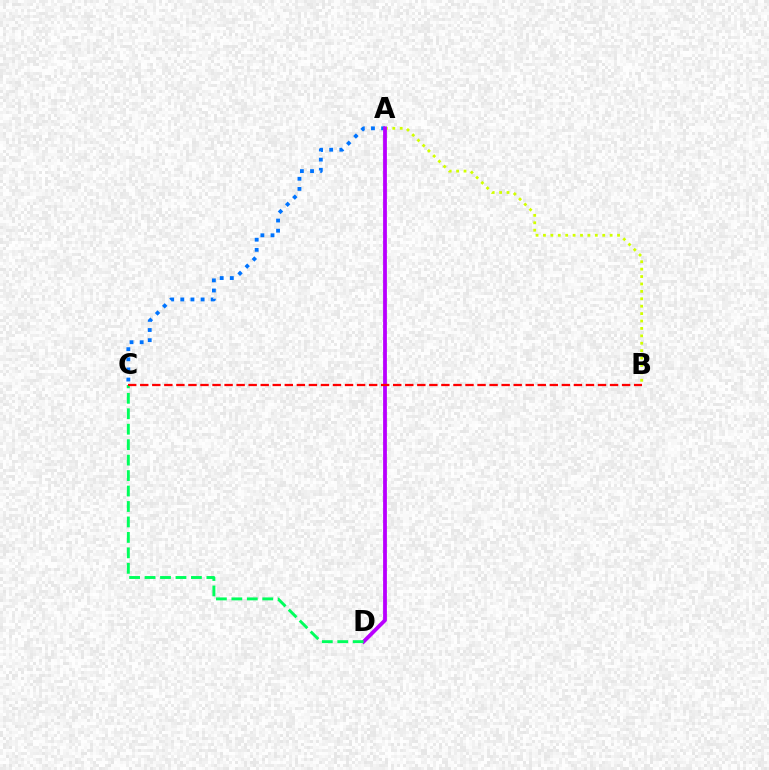{('A', 'C'): [{'color': '#0074ff', 'line_style': 'dotted', 'thickness': 2.75}], ('A', 'B'): [{'color': '#d1ff00', 'line_style': 'dotted', 'thickness': 2.01}], ('A', 'D'): [{'color': '#b900ff', 'line_style': 'solid', 'thickness': 2.74}], ('C', 'D'): [{'color': '#00ff5c', 'line_style': 'dashed', 'thickness': 2.1}], ('B', 'C'): [{'color': '#ff0000', 'line_style': 'dashed', 'thickness': 1.64}]}